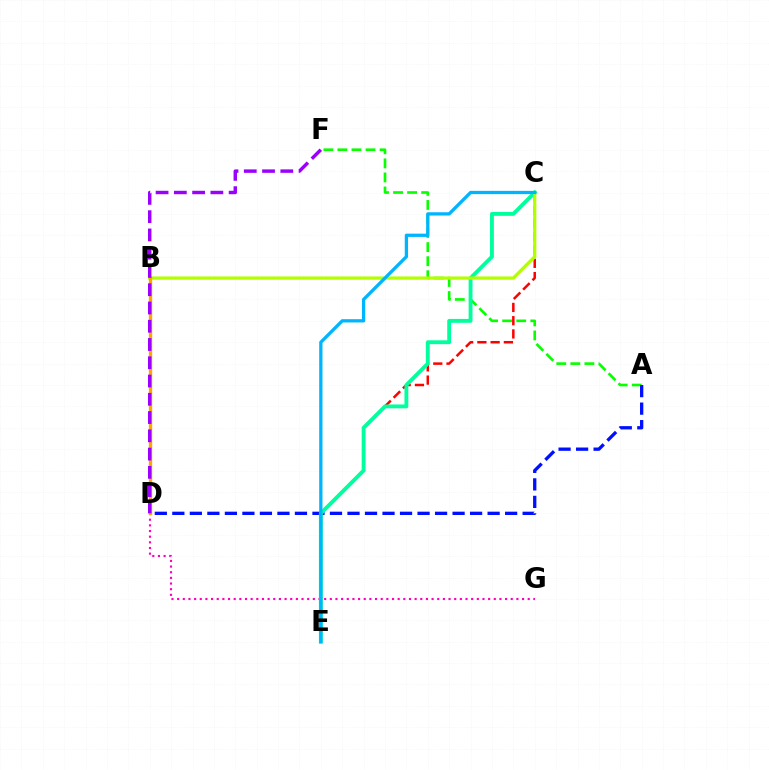{('A', 'F'): [{'color': '#08ff00', 'line_style': 'dashed', 'thickness': 1.91}], ('A', 'D'): [{'color': '#0010ff', 'line_style': 'dashed', 'thickness': 2.38}], ('C', 'E'): [{'color': '#ff0000', 'line_style': 'dashed', 'thickness': 1.8}, {'color': '#00ff9d', 'line_style': 'solid', 'thickness': 2.77}, {'color': '#00b5ff', 'line_style': 'solid', 'thickness': 2.36}], ('D', 'G'): [{'color': '#ff00bd', 'line_style': 'dotted', 'thickness': 1.54}], ('B', 'C'): [{'color': '#b3ff00', 'line_style': 'solid', 'thickness': 2.33}], ('B', 'D'): [{'color': '#ffa500', 'line_style': 'solid', 'thickness': 2.4}], ('D', 'F'): [{'color': '#9b00ff', 'line_style': 'dashed', 'thickness': 2.48}]}